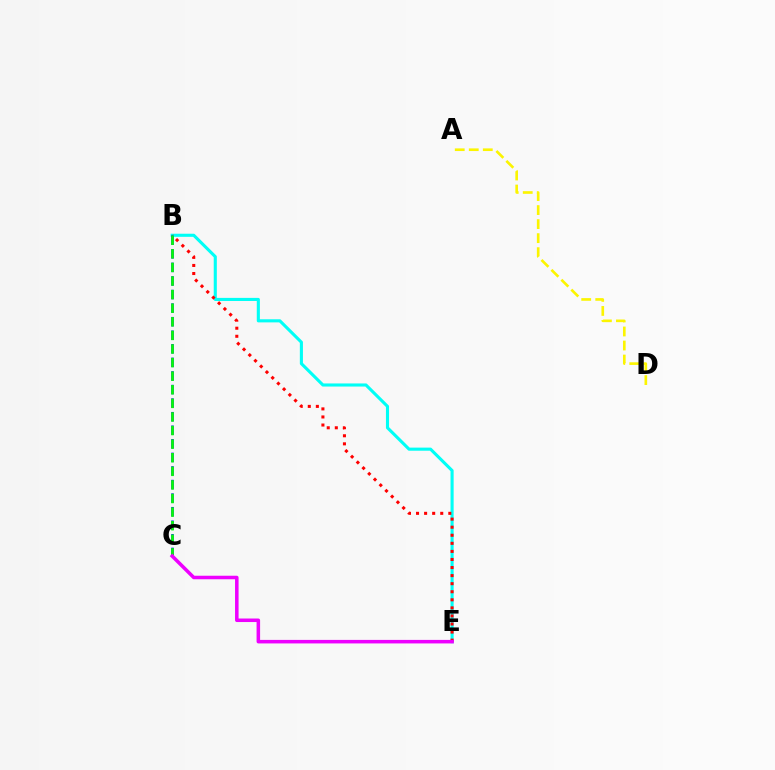{('B', 'E'): [{'color': '#00fff6', 'line_style': 'solid', 'thickness': 2.23}, {'color': '#ff0000', 'line_style': 'dotted', 'thickness': 2.19}], ('A', 'D'): [{'color': '#fcf500', 'line_style': 'dashed', 'thickness': 1.91}], ('B', 'C'): [{'color': '#0010ff', 'line_style': 'dashed', 'thickness': 1.84}, {'color': '#08ff00', 'line_style': 'dashed', 'thickness': 1.85}], ('C', 'E'): [{'color': '#ee00ff', 'line_style': 'solid', 'thickness': 2.54}]}